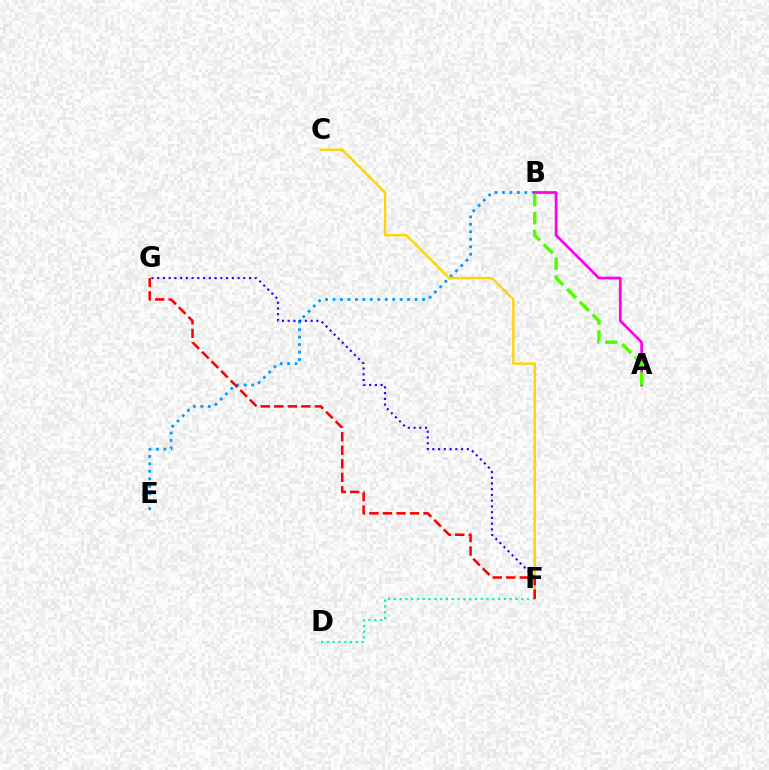{('D', 'F'): [{'color': '#00ff86', 'line_style': 'dotted', 'thickness': 1.57}], ('B', 'E'): [{'color': '#009eff', 'line_style': 'dotted', 'thickness': 2.03}], ('A', 'B'): [{'color': '#ff00ed', 'line_style': 'solid', 'thickness': 1.95}, {'color': '#4fff00', 'line_style': 'dashed', 'thickness': 2.46}], ('F', 'G'): [{'color': '#3700ff', 'line_style': 'dotted', 'thickness': 1.56}, {'color': '#ff0000', 'line_style': 'dashed', 'thickness': 1.84}], ('C', 'F'): [{'color': '#ffd500', 'line_style': 'solid', 'thickness': 1.7}]}